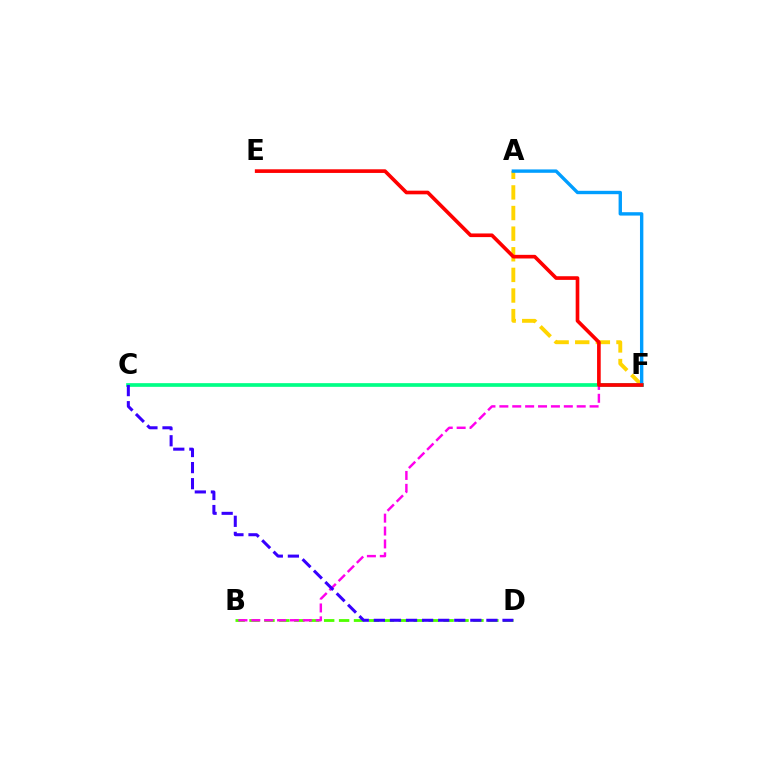{('B', 'D'): [{'color': '#4fff00', 'line_style': 'dashed', 'thickness': 2.03}], ('A', 'F'): [{'color': '#ffd500', 'line_style': 'dashed', 'thickness': 2.8}, {'color': '#009eff', 'line_style': 'solid', 'thickness': 2.43}], ('C', 'F'): [{'color': '#00ff86', 'line_style': 'solid', 'thickness': 2.66}], ('B', 'F'): [{'color': '#ff00ed', 'line_style': 'dashed', 'thickness': 1.75}], ('C', 'D'): [{'color': '#3700ff', 'line_style': 'dashed', 'thickness': 2.18}], ('E', 'F'): [{'color': '#ff0000', 'line_style': 'solid', 'thickness': 2.63}]}